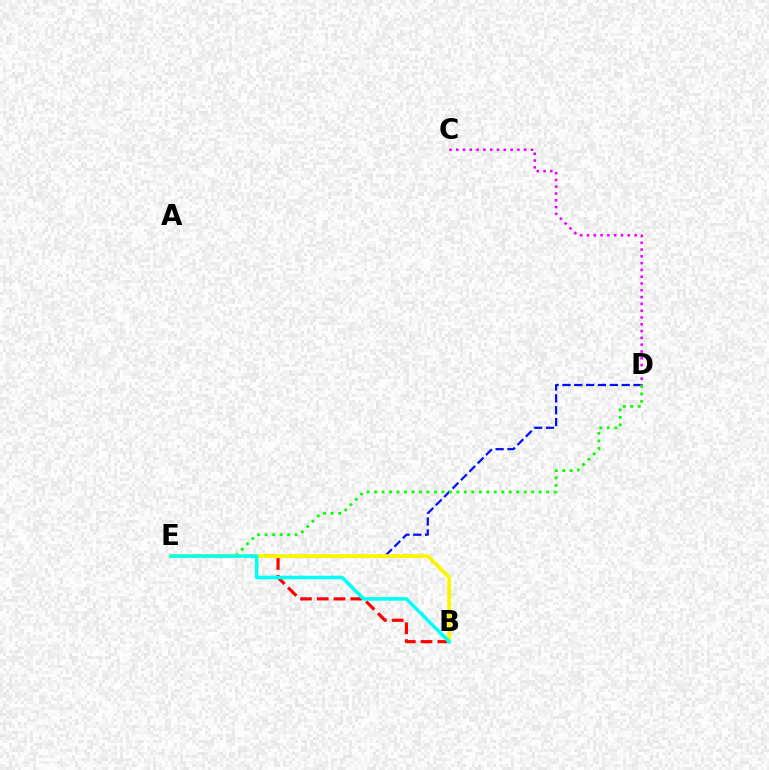{('D', 'E'): [{'color': '#0010ff', 'line_style': 'dashed', 'thickness': 1.61}, {'color': '#08ff00', 'line_style': 'dotted', 'thickness': 2.03}], ('B', 'E'): [{'color': '#ff0000', 'line_style': 'dashed', 'thickness': 2.28}, {'color': '#fcf500', 'line_style': 'solid', 'thickness': 2.72}, {'color': '#00fff6', 'line_style': 'solid', 'thickness': 2.57}], ('C', 'D'): [{'color': '#ee00ff', 'line_style': 'dotted', 'thickness': 1.85}]}